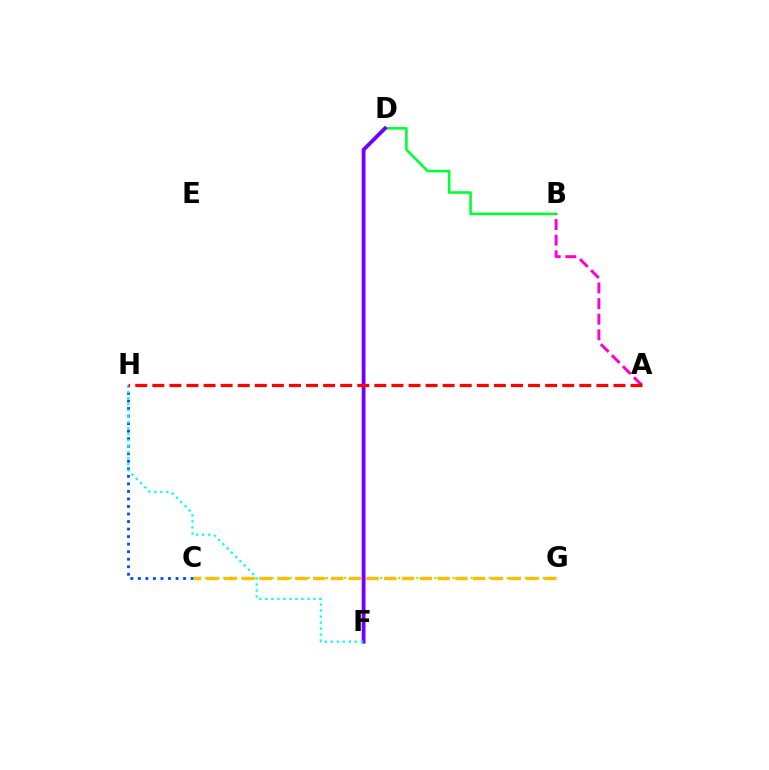{('B', 'D'): [{'color': '#00ff39', 'line_style': 'solid', 'thickness': 1.88}], ('C', 'G'): [{'color': '#84ff00', 'line_style': 'dotted', 'thickness': 1.64}, {'color': '#ffbd00', 'line_style': 'dashed', 'thickness': 2.41}], ('C', 'H'): [{'color': '#004bff', 'line_style': 'dotted', 'thickness': 2.05}], ('D', 'F'): [{'color': '#7200ff', 'line_style': 'solid', 'thickness': 2.75}], ('A', 'B'): [{'color': '#ff00cf', 'line_style': 'dashed', 'thickness': 2.12}], ('F', 'H'): [{'color': '#00fff6', 'line_style': 'dotted', 'thickness': 1.63}], ('A', 'H'): [{'color': '#ff0000', 'line_style': 'dashed', 'thickness': 2.32}]}